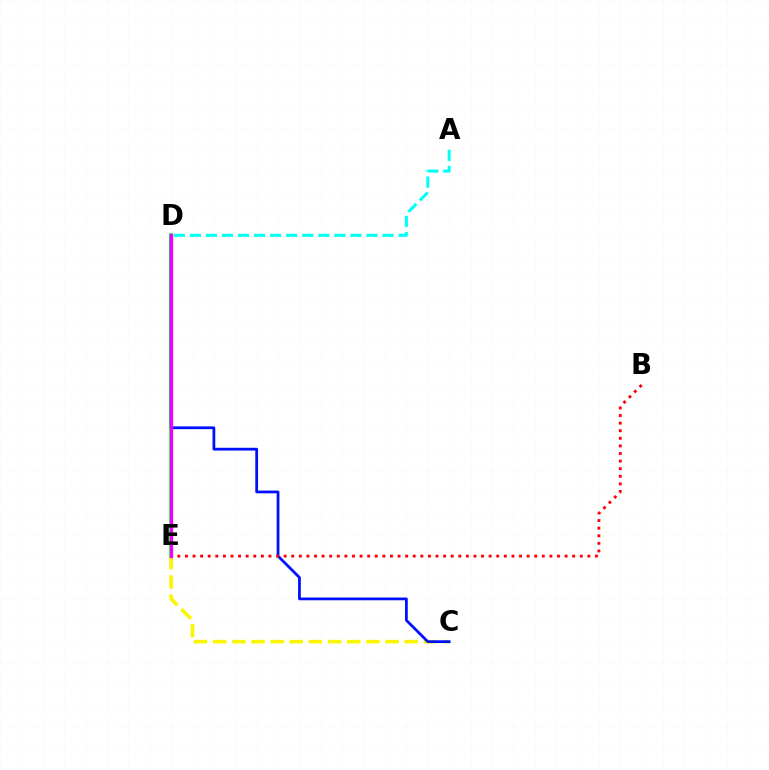{('C', 'E'): [{'color': '#fcf500', 'line_style': 'dashed', 'thickness': 2.6}], ('D', 'E'): [{'color': '#08ff00', 'line_style': 'solid', 'thickness': 2.55}, {'color': '#ee00ff', 'line_style': 'solid', 'thickness': 2.36}], ('A', 'D'): [{'color': '#00fff6', 'line_style': 'dashed', 'thickness': 2.18}], ('C', 'D'): [{'color': '#0010ff', 'line_style': 'solid', 'thickness': 1.99}], ('B', 'E'): [{'color': '#ff0000', 'line_style': 'dotted', 'thickness': 2.06}]}